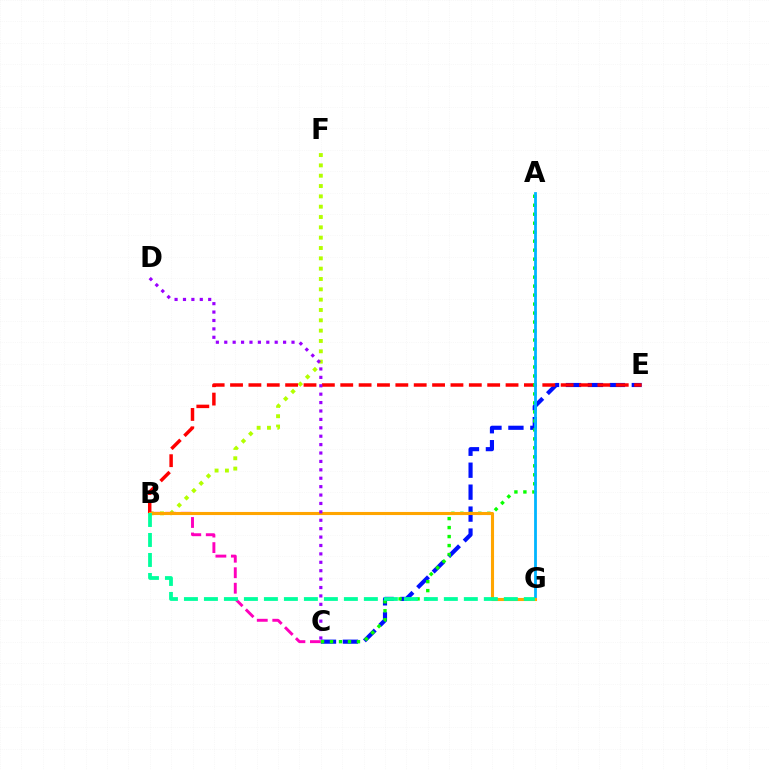{('C', 'E'): [{'color': '#0010ff', 'line_style': 'dashed', 'thickness': 2.98}], ('B', 'F'): [{'color': '#b3ff00', 'line_style': 'dotted', 'thickness': 2.81}], ('B', 'E'): [{'color': '#ff0000', 'line_style': 'dashed', 'thickness': 2.5}], ('B', 'C'): [{'color': '#ff00bd', 'line_style': 'dashed', 'thickness': 2.11}], ('A', 'C'): [{'color': '#08ff00', 'line_style': 'dotted', 'thickness': 2.44}], ('A', 'G'): [{'color': '#00b5ff', 'line_style': 'solid', 'thickness': 2.01}], ('B', 'G'): [{'color': '#ffa500', 'line_style': 'solid', 'thickness': 2.23}, {'color': '#00ff9d', 'line_style': 'dashed', 'thickness': 2.72}], ('C', 'D'): [{'color': '#9b00ff', 'line_style': 'dotted', 'thickness': 2.28}]}